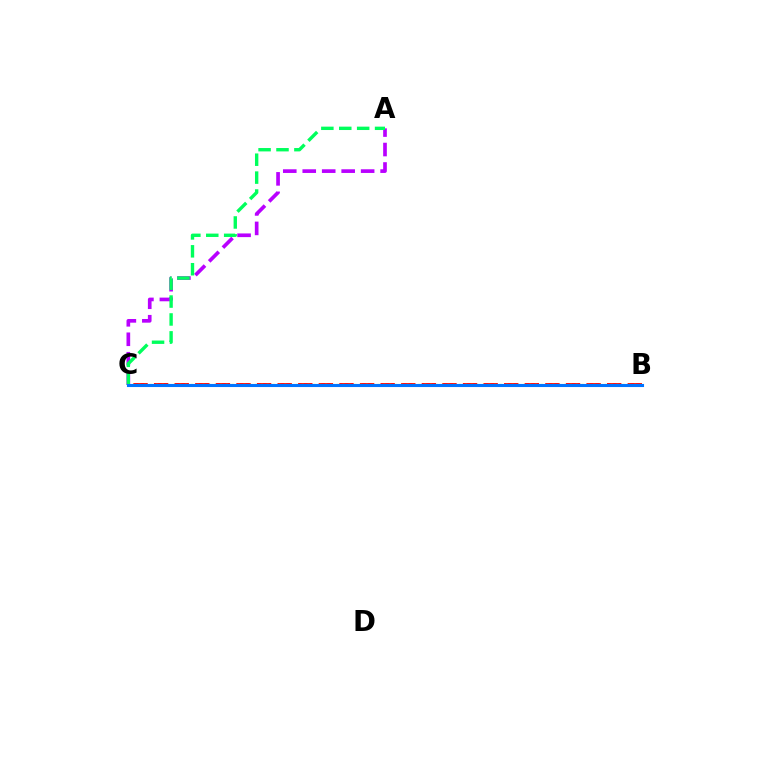{('B', 'C'): [{'color': '#ff0000', 'line_style': 'dashed', 'thickness': 2.8}, {'color': '#d1ff00', 'line_style': 'dotted', 'thickness': 1.58}, {'color': '#0074ff', 'line_style': 'solid', 'thickness': 2.22}], ('A', 'C'): [{'color': '#b900ff', 'line_style': 'dashed', 'thickness': 2.64}, {'color': '#00ff5c', 'line_style': 'dashed', 'thickness': 2.43}]}